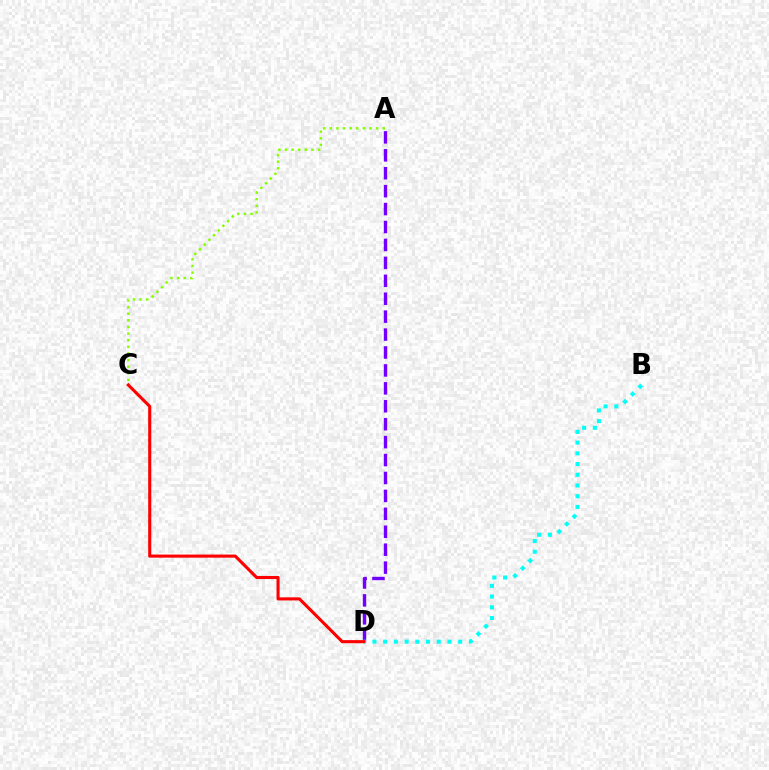{('A', 'D'): [{'color': '#7200ff', 'line_style': 'dashed', 'thickness': 2.44}], ('B', 'D'): [{'color': '#00fff6', 'line_style': 'dotted', 'thickness': 2.91}], ('C', 'D'): [{'color': '#ff0000', 'line_style': 'solid', 'thickness': 2.22}], ('A', 'C'): [{'color': '#84ff00', 'line_style': 'dotted', 'thickness': 1.8}]}